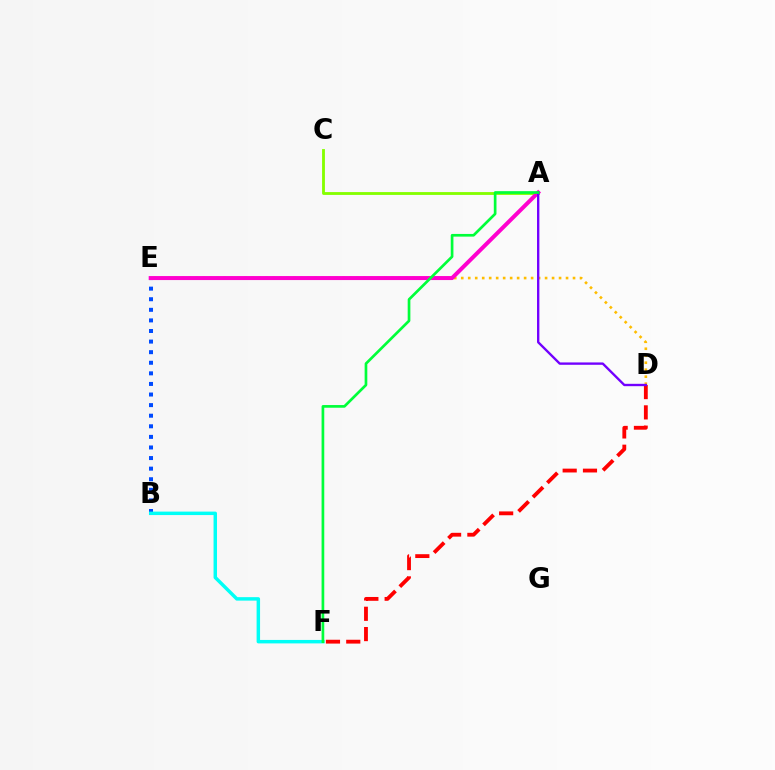{('B', 'E'): [{'color': '#004bff', 'line_style': 'dotted', 'thickness': 2.88}], ('D', 'F'): [{'color': '#ff0000', 'line_style': 'dashed', 'thickness': 2.76}], ('D', 'E'): [{'color': '#ffbd00', 'line_style': 'dotted', 'thickness': 1.9}], ('A', 'C'): [{'color': '#84ff00', 'line_style': 'solid', 'thickness': 2.04}], ('B', 'F'): [{'color': '#00fff6', 'line_style': 'solid', 'thickness': 2.49}], ('A', 'E'): [{'color': '#ff00cf', 'line_style': 'solid', 'thickness': 2.88}], ('A', 'D'): [{'color': '#7200ff', 'line_style': 'solid', 'thickness': 1.7}], ('A', 'F'): [{'color': '#00ff39', 'line_style': 'solid', 'thickness': 1.93}]}